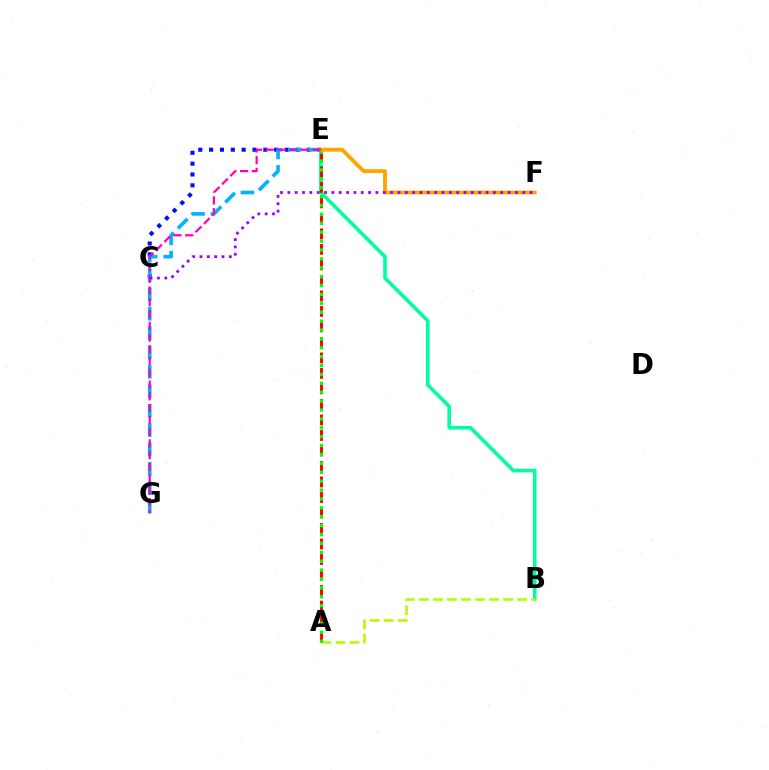{('B', 'E'): [{'color': '#00ff9d', 'line_style': 'solid', 'thickness': 2.57}], ('A', 'B'): [{'color': '#b3ff00', 'line_style': 'dashed', 'thickness': 1.91}], ('C', 'E'): [{'color': '#0010ff', 'line_style': 'dotted', 'thickness': 2.95}], ('A', 'E'): [{'color': '#ff0000', 'line_style': 'dashed', 'thickness': 2.11}, {'color': '#08ff00', 'line_style': 'dotted', 'thickness': 2.42}], ('E', 'G'): [{'color': '#00b5ff', 'line_style': 'dashed', 'thickness': 2.63}, {'color': '#ff00bd', 'line_style': 'dashed', 'thickness': 1.6}], ('E', 'F'): [{'color': '#ffa500', 'line_style': 'solid', 'thickness': 2.76}], ('C', 'F'): [{'color': '#9b00ff', 'line_style': 'dotted', 'thickness': 1.99}]}